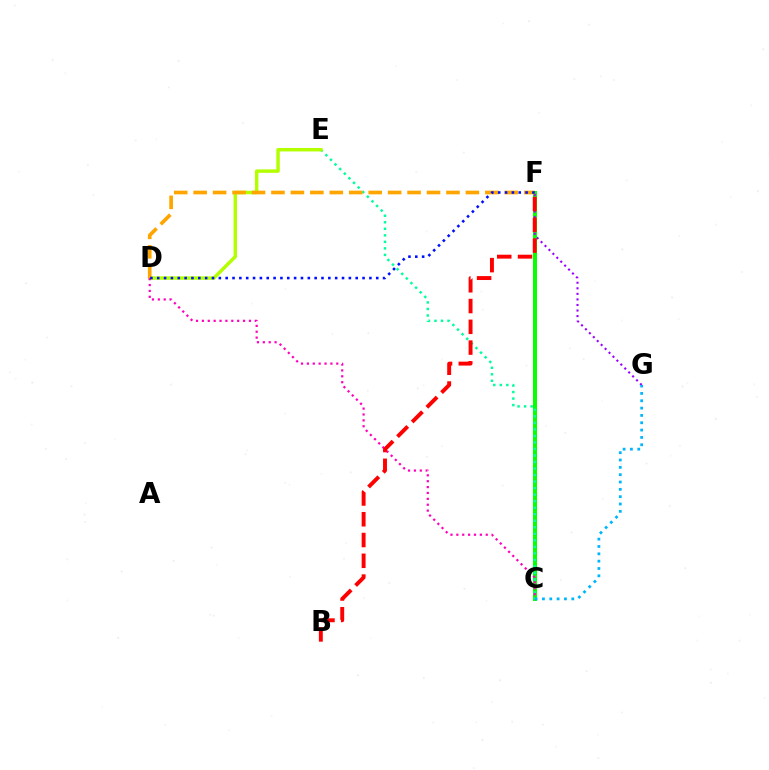{('C', 'F'): [{'color': '#08ff00', 'line_style': 'solid', 'thickness': 2.88}], ('F', 'G'): [{'color': '#9b00ff', 'line_style': 'dotted', 'thickness': 1.51}], ('C', 'E'): [{'color': '#00ff9d', 'line_style': 'dotted', 'thickness': 1.77}], ('D', 'E'): [{'color': '#b3ff00', 'line_style': 'solid', 'thickness': 2.48}], ('D', 'F'): [{'color': '#ffa500', 'line_style': 'dashed', 'thickness': 2.64}, {'color': '#0010ff', 'line_style': 'dotted', 'thickness': 1.86}], ('C', 'D'): [{'color': '#ff00bd', 'line_style': 'dotted', 'thickness': 1.6}], ('C', 'G'): [{'color': '#00b5ff', 'line_style': 'dotted', 'thickness': 1.99}], ('B', 'F'): [{'color': '#ff0000', 'line_style': 'dashed', 'thickness': 2.82}]}